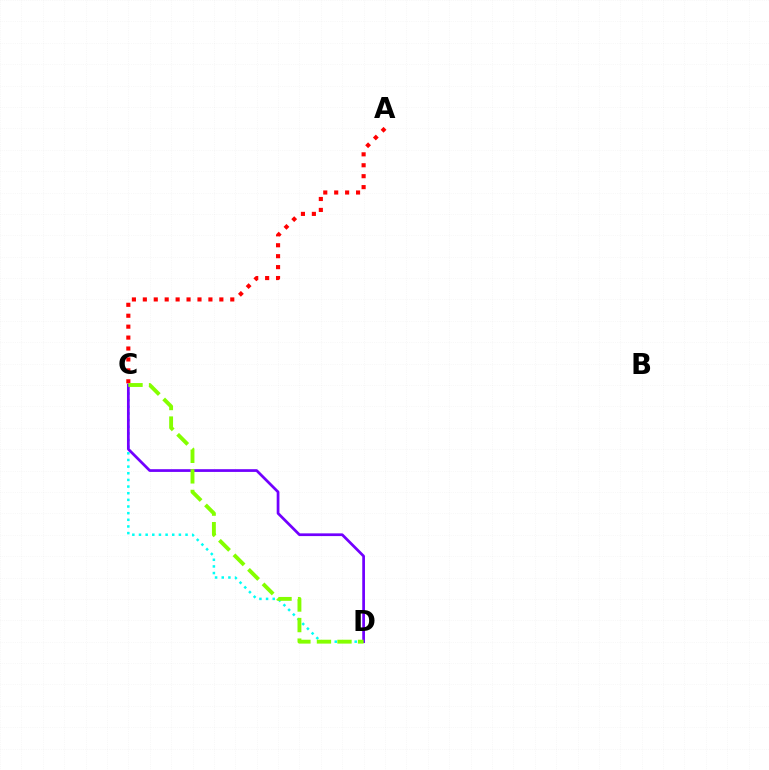{('A', 'C'): [{'color': '#ff0000', 'line_style': 'dotted', 'thickness': 2.97}], ('C', 'D'): [{'color': '#00fff6', 'line_style': 'dotted', 'thickness': 1.81}, {'color': '#7200ff', 'line_style': 'solid', 'thickness': 1.96}, {'color': '#84ff00', 'line_style': 'dashed', 'thickness': 2.79}]}